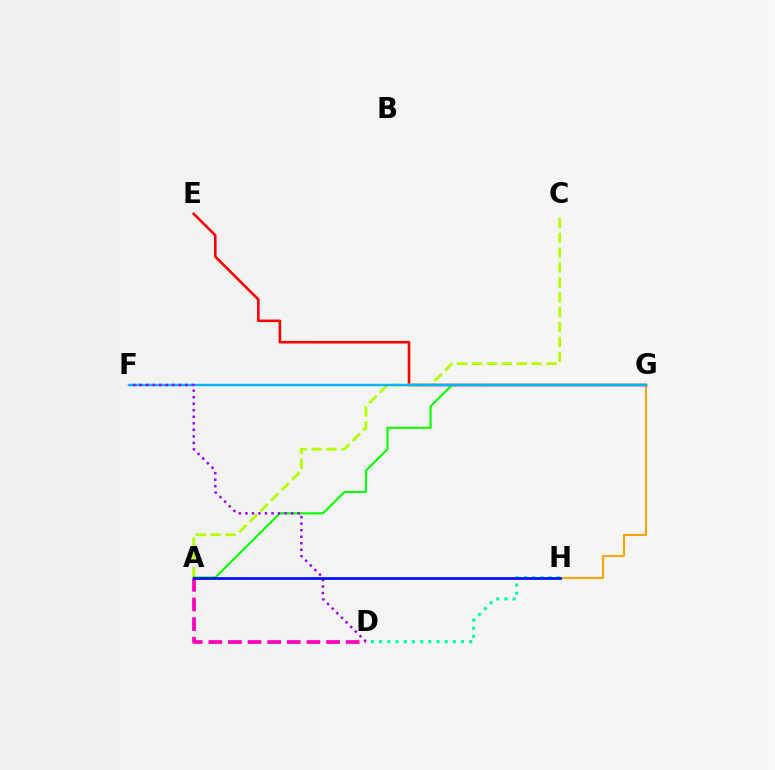{('A', 'D'): [{'color': '#ff00bd', 'line_style': 'dashed', 'thickness': 2.67}], ('G', 'H'): [{'color': '#ffa500', 'line_style': 'solid', 'thickness': 1.52}], ('E', 'G'): [{'color': '#ff0000', 'line_style': 'solid', 'thickness': 1.87}], ('A', 'C'): [{'color': '#b3ff00', 'line_style': 'dashed', 'thickness': 2.02}], ('D', 'H'): [{'color': '#00ff9d', 'line_style': 'dotted', 'thickness': 2.22}], ('A', 'G'): [{'color': '#08ff00', 'line_style': 'solid', 'thickness': 1.52}], ('F', 'G'): [{'color': '#00b5ff', 'line_style': 'solid', 'thickness': 1.76}], ('D', 'F'): [{'color': '#9b00ff', 'line_style': 'dotted', 'thickness': 1.77}], ('A', 'H'): [{'color': '#0010ff', 'line_style': 'solid', 'thickness': 1.97}]}